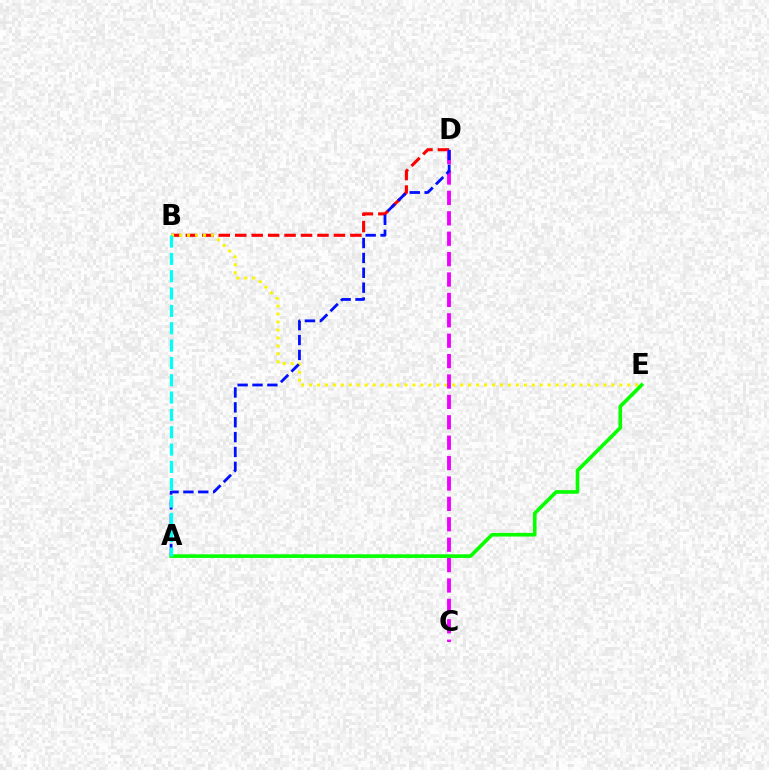{('B', 'D'): [{'color': '#ff0000', 'line_style': 'dashed', 'thickness': 2.23}], ('B', 'E'): [{'color': '#fcf500', 'line_style': 'dotted', 'thickness': 2.16}], ('C', 'D'): [{'color': '#ee00ff', 'line_style': 'dashed', 'thickness': 2.77}], ('A', 'D'): [{'color': '#0010ff', 'line_style': 'dashed', 'thickness': 2.02}], ('A', 'E'): [{'color': '#08ff00', 'line_style': 'solid', 'thickness': 2.63}], ('A', 'B'): [{'color': '#00fff6', 'line_style': 'dashed', 'thickness': 2.35}]}